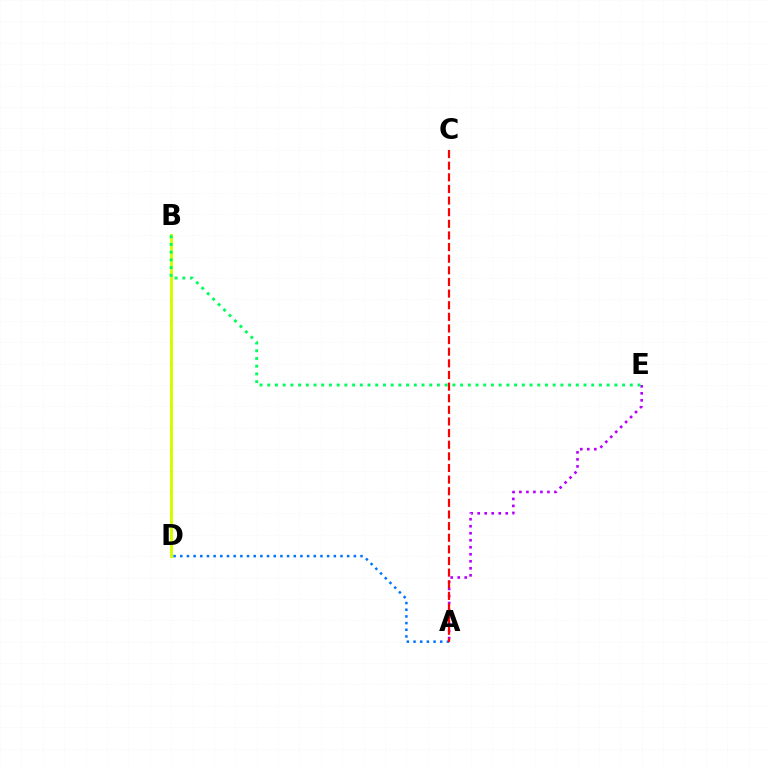{('B', 'D'): [{'color': '#d1ff00', 'line_style': 'solid', 'thickness': 2.16}], ('A', 'E'): [{'color': '#b900ff', 'line_style': 'dotted', 'thickness': 1.9}], ('A', 'D'): [{'color': '#0074ff', 'line_style': 'dotted', 'thickness': 1.81}], ('A', 'C'): [{'color': '#ff0000', 'line_style': 'dashed', 'thickness': 1.58}], ('B', 'E'): [{'color': '#00ff5c', 'line_style': 'dotted', 'thickness': 2.1}]}